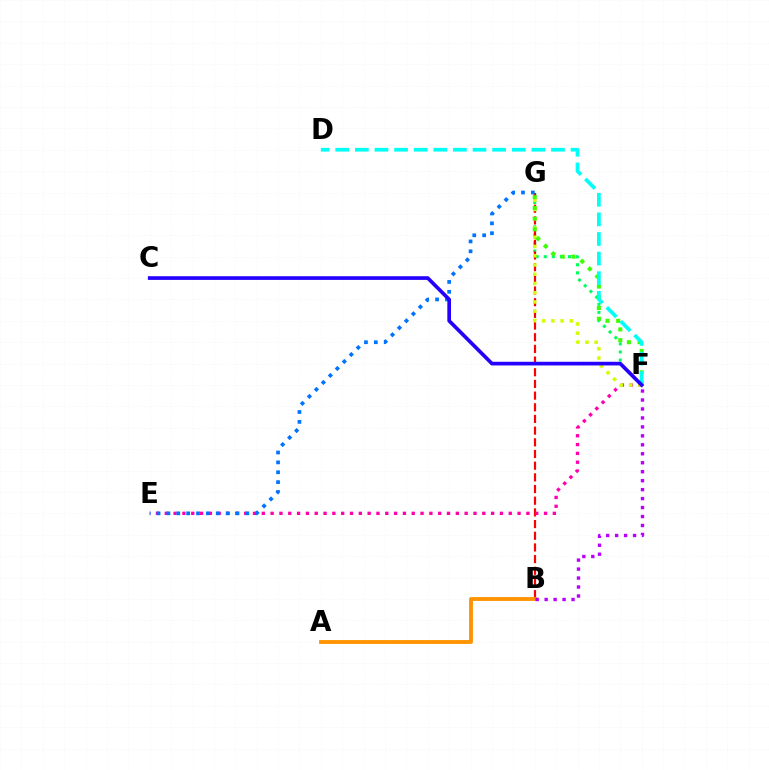{('F', 'G'): [{'color': '#00ff5c', 'line_style': 'dotted', 'thickness': 2.19}, {'color': '#d1ff00', 'line_style': 'dotted', 'thickness': 2.51}, {'color': '#3dff00', 'line_style': 'dotted', 'thickness': 2.91}], ('B', 'G'): [{'color': '#ff0000', 'line_style': 'dashed', 'thickness': 1.59}], ('E', 'F'): [{'color': '#ff00ac', 'line_style': 'dotted', 'thickness': 2.4}], ('E', 'G'): [{'color': '#0074ff', 'line_style': 'dotted', 'thickness': 2.68}], ('D', 'F'): [{'color': '#00fff6', 'line_style': 'dashed', 'thickness': 2.66}], ('A', 'B'): [{'color': '#ff9400', 'line_style': 'solid', 'thickness': 2.77}], ('C', 'F'): [{'color': '#2500ff', 'line_style': 'solid', 'thickness': 2.65}], ('B', 'F'): [{'color': '#b900ff', 'line_style': 'dotted', 'thickness': 2.44}]}